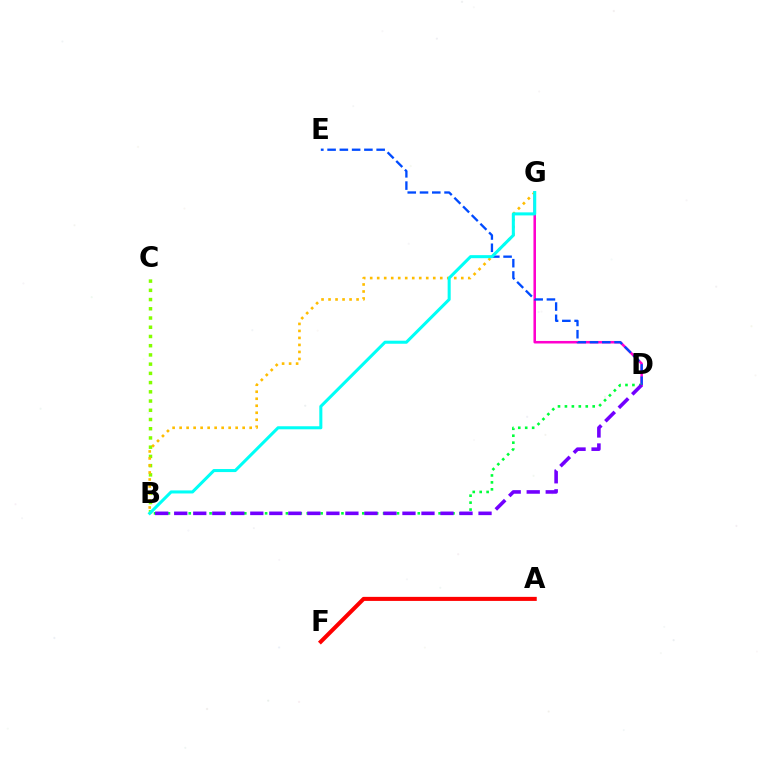{('B', 'C'): [{'color': '#84ff00', 'line_style': 'dotted', 'thickness': 2.51}], ('D', 'G'): [{'color': '#ff00cf', 'line_style': 'solid', 'thickness': 1.83}], ('A', 'F'): [{'color': '#ff0000', 'line_style': 'solid', 'thickness': 2.91}], ('B', 'G'): [{'color': '#ffbd00', 'line_style': 'dotted', 'thickness': 1.9}, {'color': '#00fff6', 'line_style': 'solid', 'thickness': 2.19}], ('D', 'E'): [{'color': '#004bff', 'line_style': 'dashed', 'thickness': 1.67}], ('B', 'D'): [{'color': '#00ff39', 'line_style': 'dotted', 'thickness': 1.89}, {'color': '#7200ff', 'line_style': 'dashed', 'thickness': 2.58}]}